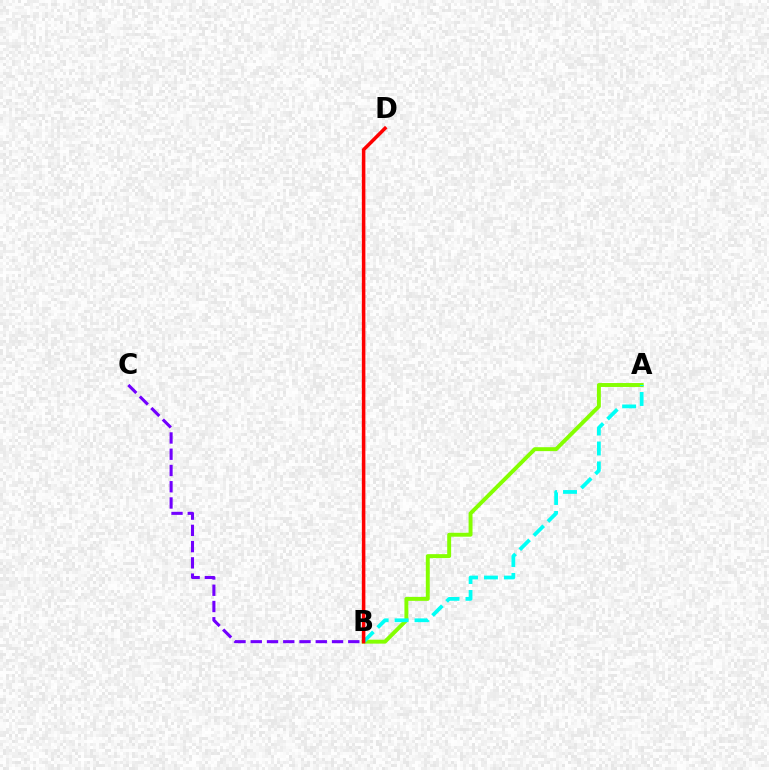{('B', 'C'): [{'color': '#7200ff', 'line_style': 'dashed', 'thickness': 2.21}], ('A', 'B'): [{'color': '#84ff00', 'line_style': 'solid', 'thickness': 2.83}, {'color': '#00fff6', 'line_style': 'dashed', 'thickness': 2.71}], ('B', 'D'): [{'color': '#ff0000', 'line_style': 'solid', 'thickness': 2.54}]}